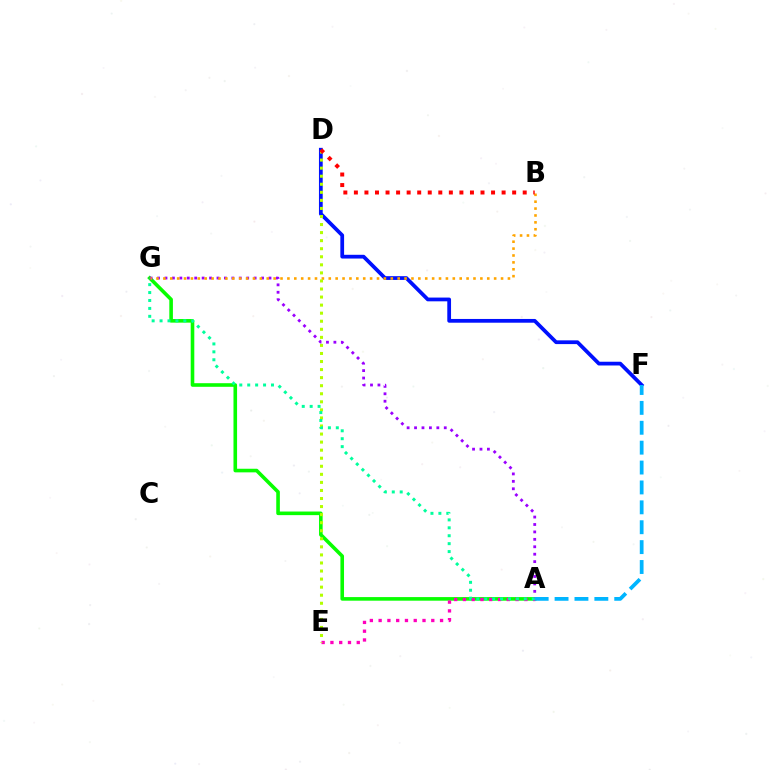{('A', 'G'): [{'color': '#08ff00', 'line_style': 'solid', 'thickness': 2.59}, {'color': '#9b00ff', 'line_style': 'dotted', 'thickness': 2.02}, {'color': '#00ff9d', 'line_style': 'dotted', 'thickness': 2.15}], ('A', 'E'): [{'color': '#ff00bd', 'line_style': 'dotted', 'thickness': 2.38}], ('D', 'F'): [{'color': '#0010ff', 'line_style': 'solid', 'thickness': 2.7}], ('B', 'G'): [{'color': '#ffa500', 'line_style': 'dotted', 'thickness': 1.87}], ('A', 'F'): [{'color': '#00b5ff', 'line_style': 'dashed', 'thickness': 2.7}], ('D', 'E'): [{'color': '#b3ff00', 'line_style': 'dotted', 'thickness': 2.19}], ('B', 'D'): [{'color': '#ff0000', 'line_style': 'dotted', 'thickness': 2.87}]}